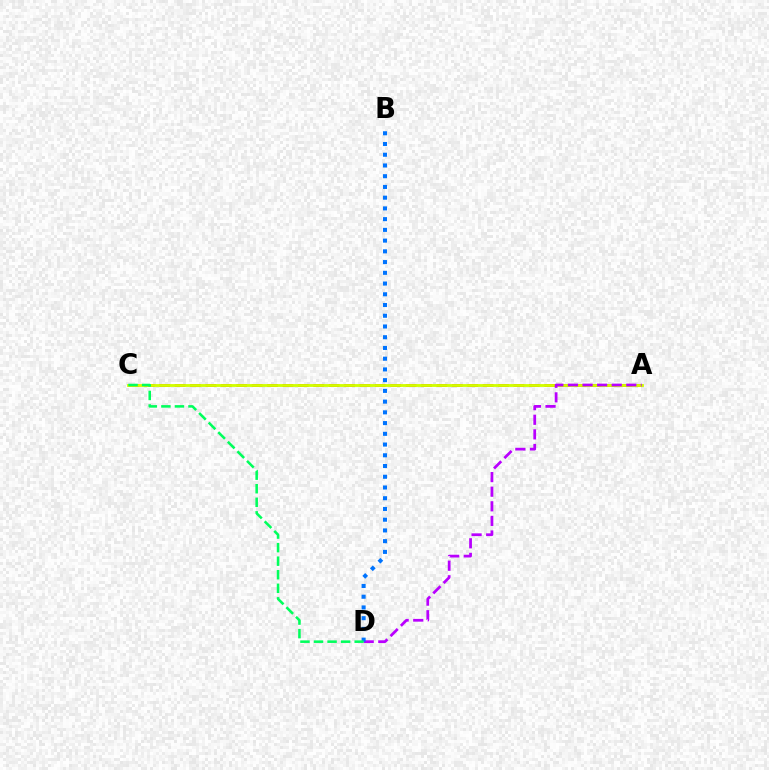{('A', 'C'): [{'color': '#ff0000', 'line_style': 'dashed', 'thickness': 2.09}, {'color': '#d1ff00', 'line_style': 'solid', 'thickness': 2.04}], ('A', 'D'): [{'color': '#b900ff', 'line_style': 'dashed', 'thickness': 1.98}], ('B', 'D'): [{'color': '#0074ff', 'line_style': 'dotted', 'thickness': 2.92}], ('C', 'D'): [{'color': '#00ff5c', 'line_style': 'dashed', 'thickness': 1.84}]}